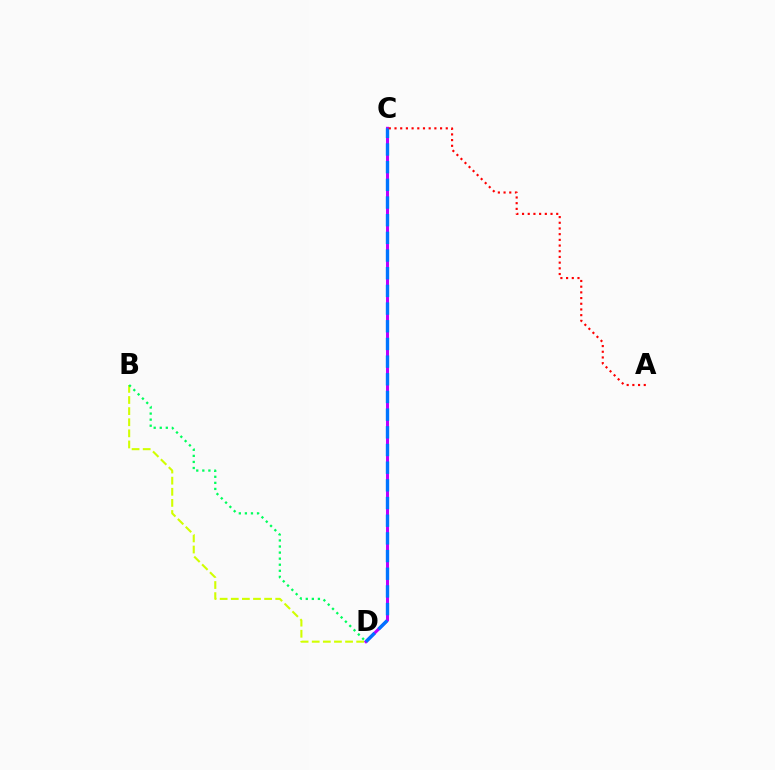{('C', 'D'): [{'color': '#b900ff', 'line_style': 'solid', 'thickness': 2.18}, {'color': '#0074ff', 'line_style': 'dashed', 'thickness': 2.4}], ('B', 'D'): [{'color': '#d1ff00', 'line_style': 'dashed', 'thickness': 1.51}, {'color': '#00ff5c', 'line_style': 'dotted', 'thickness': 1.65}], ('A', 'C'): [{'color': '#ff0000', 'line_style': 'dotted', 'thickness': 1.55}]}